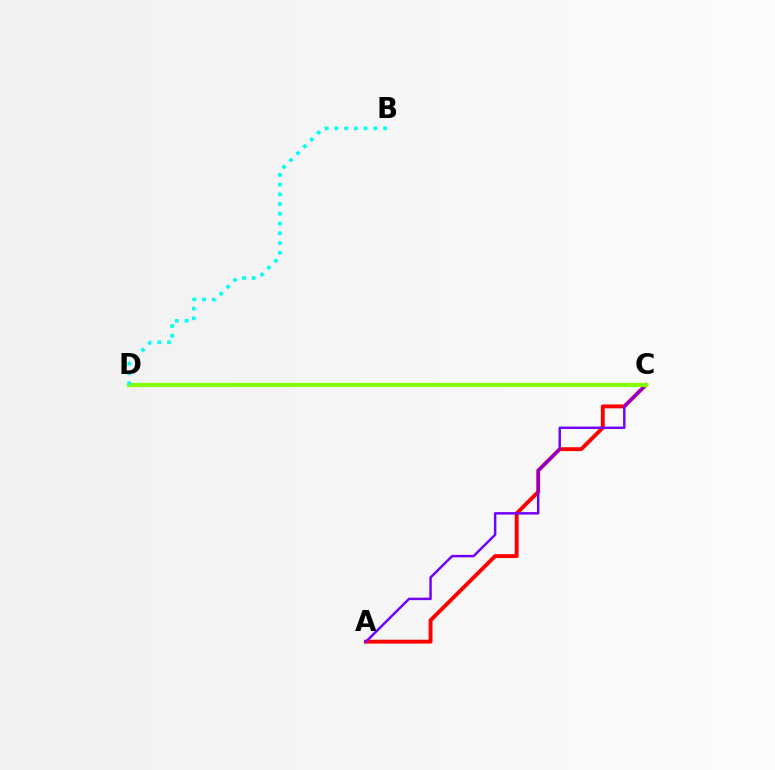{('A', 'C'): [{'color': '#ff0000', 'line_style': 'solid', 'thickness': 2.8}, {'color': '#7200ff', 'line_style': 'solid', 'thickness': 1.77}], ('C', 'D'): [{'color': '#84ff00', 'line_style': 'solid', 'thickness': 3.0}], ('B', 'D'): [{'color': '#00fff6', 'line_style': 'dotted', 'thickness': 2.65}]}